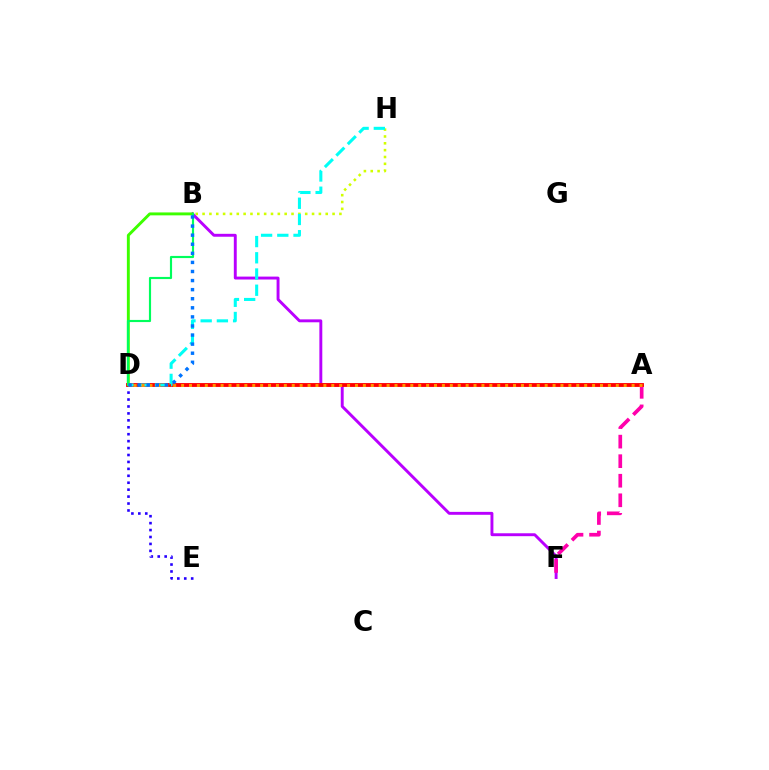{('B', 'H'): [{'color': '#d1ff00', 'line_style': 'dotted', 'thickness': 1.86}], ('D', 'E'): [{'color': '#2500ff', 'line_style': 'dotted', 'thickness': 1.88}], ('B', 'F'): [{'color': '#b900ff', 'line_style': 'solid', 'thickness': 2.1}], ('A', 'F'): [{'color': '#ff00ac', 'line_style': 'dashed', 'thickness': 2.66}], ('B', 'D'): [{'color': '#3dff00', 'line_style': 'solid', 'thickness': 2.1}, {'color': '#00ff5c', 'line_style': 'solid', 'thickness': 1.55}, {'color': '#0074ff', 'line_style': 'dotted', 'thickness': 2.47}], ('A', 'D'): [{'color': '#ff0000', 'line_style': 'solid', 'thickness': 2.78}, {'color': '#ff9400', 'line_style': 'dotted', 'thickness': 2.15}], ('D', 'H'): [{'color': '#00fff6', 'line_style': 'dashed', 'thickness': 2.2}]}